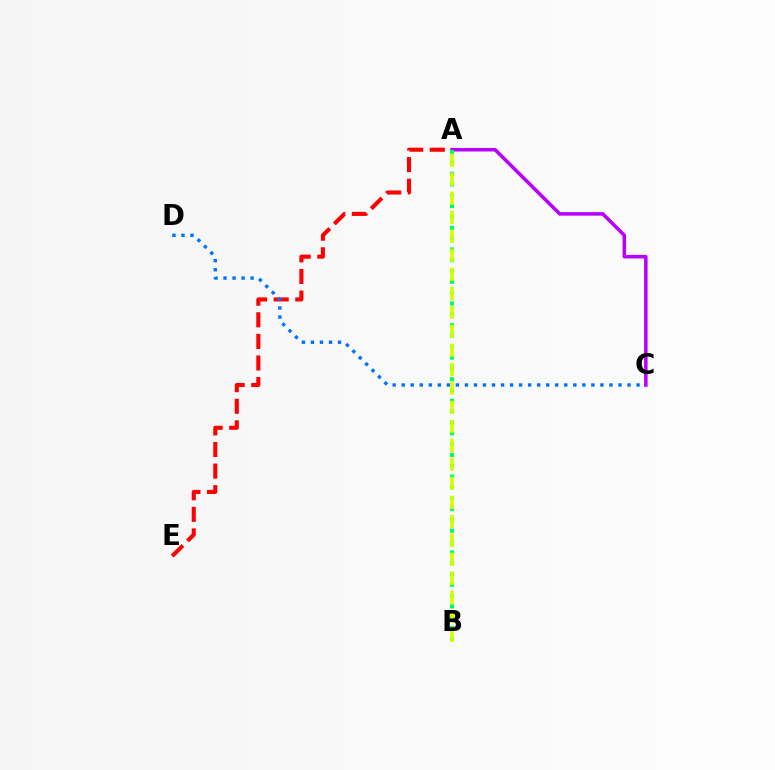{('A', 'E'): [{'color': '#ff0000', 'line_style': 'dashed', 'thickness': 2.93}], ('A', 'C'): [{'color': '#b900ff', 'line_style': 'solid', 'thickness': 2.54}], ('A', 'B'): [{'color': '#00ff5c', 'line_style': 'dotted', 'thickness': 2.94}, {'color': '#d1ff00', 'line_style': 'dashed', 'thickness': 2.58}], ('C', 'D'): [{'color': '#0074ff', 'line_style': 'dotted', 'thickness': 2.45}]}